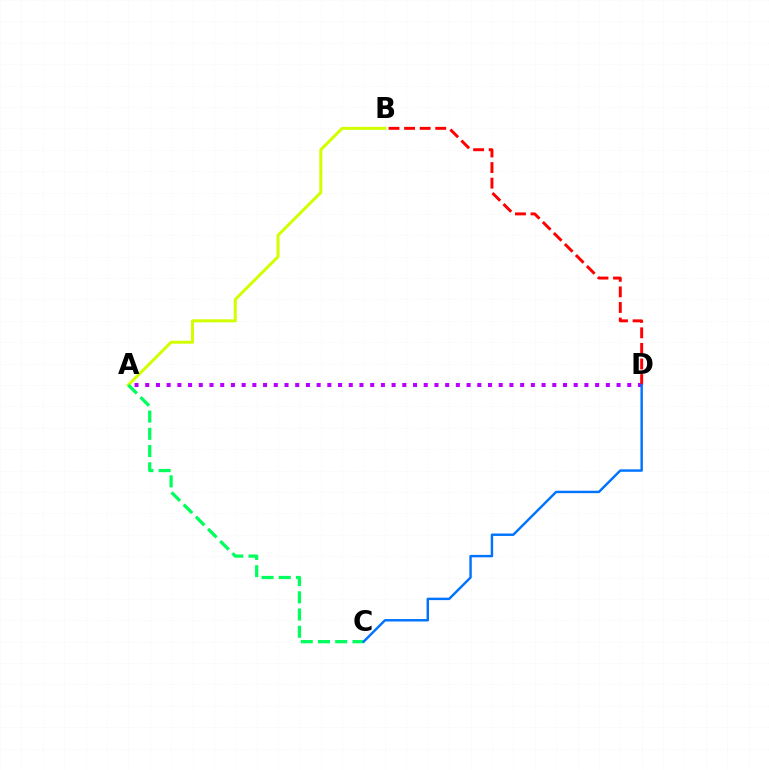{('A', 'D'): [{'color': '#b900ff', 'line_style': 'dotted', 'thickness': 2.91}], ('A', 'B'): [{'color': '#d1ff00', 'line_style': 'solid', 'thickness': 2.17}], ('B', 'D'): [{'color': '#ff0000', 'line_style': 'dashed', 'thickness': 2.12}], ('A', 'C'): [{'color': '#00ff5c', 'line_style': 'dashed', 'thickness': 2.34}], ('C', 'D'): [{'color': '#0074ff', 'line_style': 'solid', 'thickness': 1.76}]}